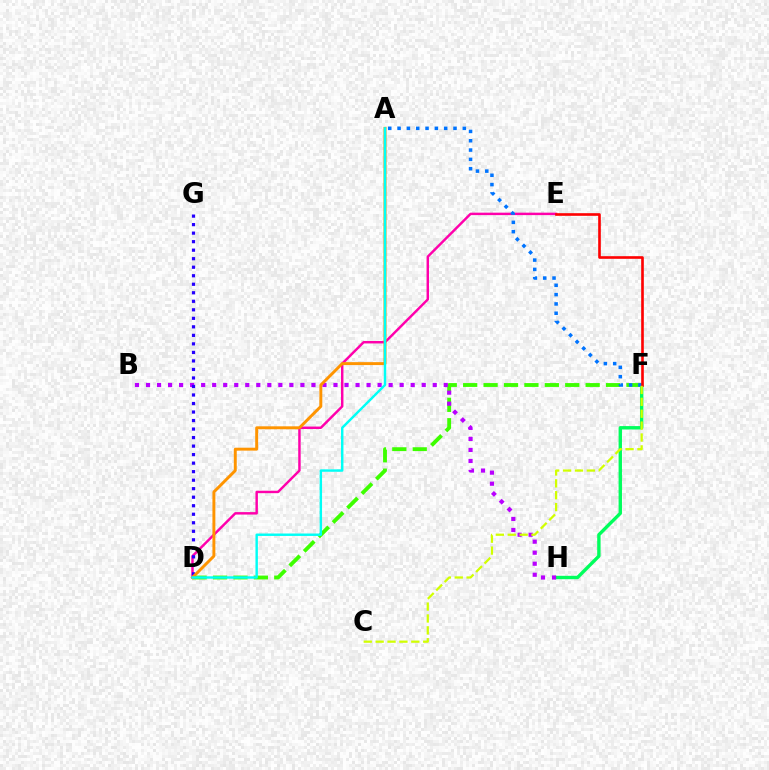{('F', 'H'): [{'color': '#00ff5c', 'line_style': 'solid', 'thickness': 2.44}], ('D', 'F'): [{'color': '#3dff00', 'line_style': 'dashed', 'thickness': 2.77}], ('D', 'E'): [{'color': '#ff00ac', 'line_style': 'solid', 'thickness': 1.76}], ('B', 'H'): [{'color': '#b900ff', 'line_style': 'dotted', 'thickness': 3.0}], ('D', 'G'): [{'color': '#2500ff', 'line_style': 'dotted', 'thickness': 2.31}], ('A', 'F'): [{'color': '#0074ff', 'line_style': 'dotted', 'thickness': 2.53}], ('A', 'D'): [{'color': '#ff9400', 'line_style': 'solid', 'thickness': 2.11}, {'color': '#00fff6', 'line_style': 'solid', 'thickness': 1.75}], ('E', 'F'): [{'color': '#ff0000', 'line_style': 'solid', 'thickness': 1.9}], ('C', 'F'): [{'color': '#d1ff00', 'line_style': 'dashed', 'thickness': 1.61}]}